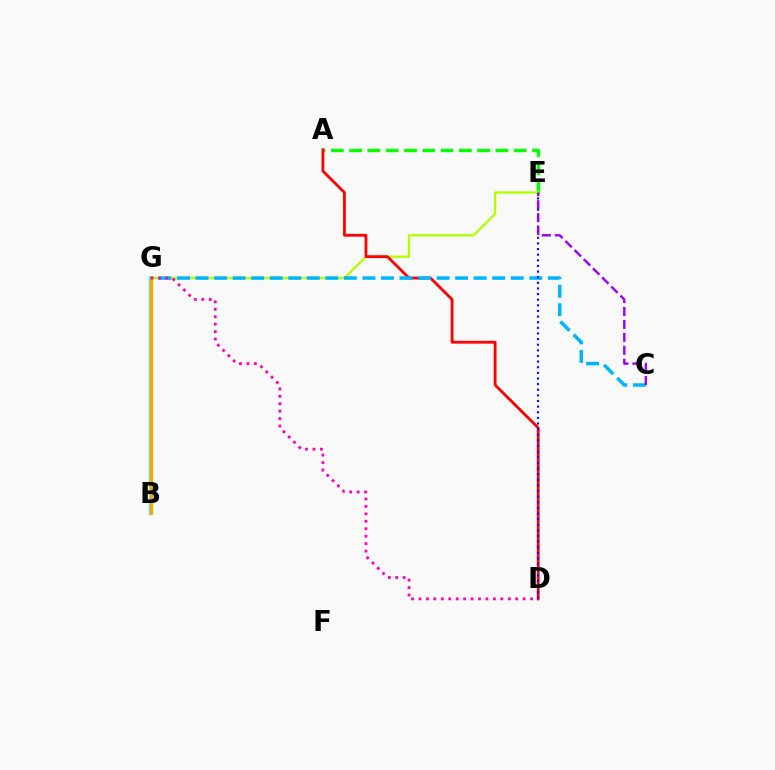{('A', 'E'): [{'color': '#08ff00', 'line_style': 'dashed', 'thickness': 2.48}], ('E', 'G'): [{'color': '#b3ff00', 'line_style': 'solid', 'thickness': 1.7}], ('A', 'D'): [{'color': '#ff0000', 'line_style': 'solid', 'thickness': 2.03}], ('C', 'G'): [{'color': '#00b5ff', 'line_style': 'dashed', 'thickness': 2.52}], ('B', 'G'): [{'color': '#00ff9d', 'line_style': 'solid', 'thickness': 2.58}, {'color': '#ffa500', 'line_style': 'solid', 'thickness': 2.3}], ('D', 'E'): [{'color': '#0010ff', 'line_style': 'dotted', 'thickness': 1.53}], ('D', 'G'): [{'color': '#ff00bd', 'line_style': 'dotted', 'thickness': 2.02}], ('C', 'E'): [{'color': '#9b00ff', 'line_style': 'dashed', 'thickness': 1.76}]}